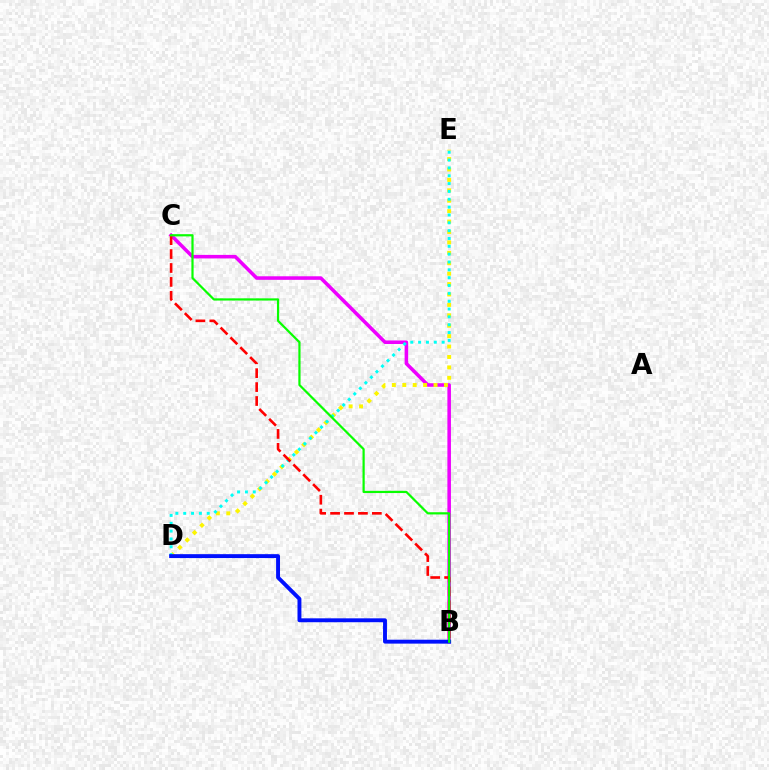{('B', 'C'): [{'color': '#ee00ff', 'line_style': 'solid', 'thickness': 2.56}, {'color': '#ff0000', 'line_style': 'dashed', 'thickness': 1.89}, {'color': '#08ff00', 'line_style': 'solid', 'thickness': 1.59}], ('D', 'E'): [{'color': '#fcf500', 'line_style': 'dotted', 'thickness': 2.83}, {'color': '#00fff6', 'line_style': 'dotted', 'thickness': 2.13}], ('B', 'D'): [{'color': '#0010ff', 'line_style': 'solid', 'thickness': 2.81}]}